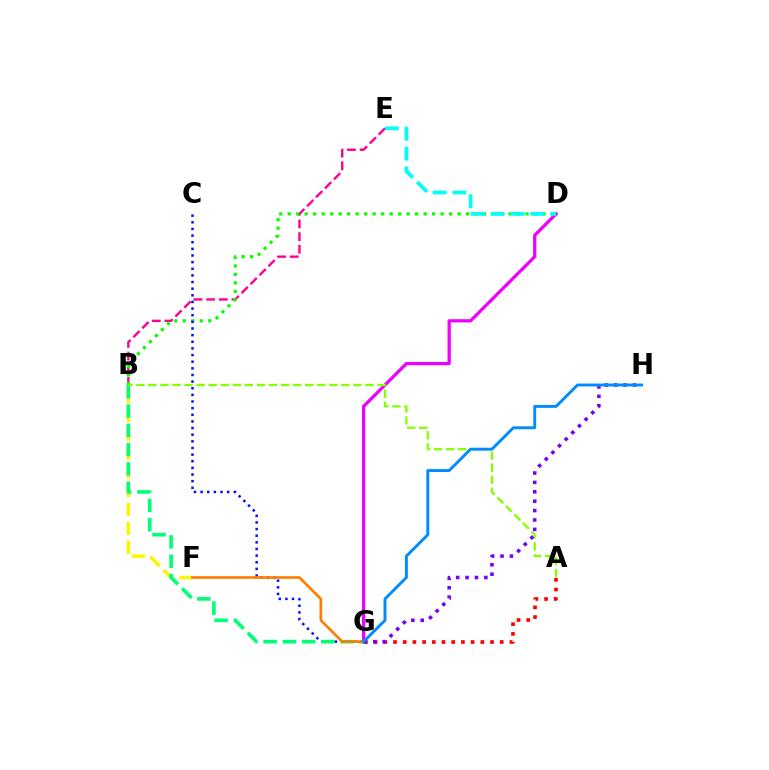{('B', 'E'): [{'color': '#ff0094', 'line_style': 'dashed', 'thickness': 1.72}], ('B', 'D'): [{'color': '#08ff00', 'line_style': 'dotted', 'thickness': 2.31}], ('C', 'G'): [{'color': '#0010ff', 'line_style': 'dotted', 'thickness': 1.8}], ('A', 'G'): [{'color': '#ff0000', 'line_style': 'dotted', 'thickness': 2.64}], ('B', 'F'): [{'color': '#fcf500', 'line_style': 'dashed', 'thickness': 2.56}], ('D', 'G'): [{'color': '#ee00ff', 'line_style': 'solid', 'thickness': 2.33}], ('B', 'G'): [{'color': '#00ff74', 'line_style': 'dashed', 'thickness': 2.62}], ('A', 'B'): [{'color': '#84ff00', 'line_style': 'dashed', 'thickness': 1.64}], ('F', 'G'): [{'color': '#ff7c00', 'line_style': 'solid', 'thickness': 1.9}], ('G', 'H'): [{'color': '#7200ff', 'line_style': 'dotted', 'thickness': 2.55}, {'color': '#008cff', 'line_style': 'solid', 'thickness': 2.1}], ('D', 'E'): [{'color': '#00fff6', 'line_style': 'dashed', 'thickness': 2.7}]}